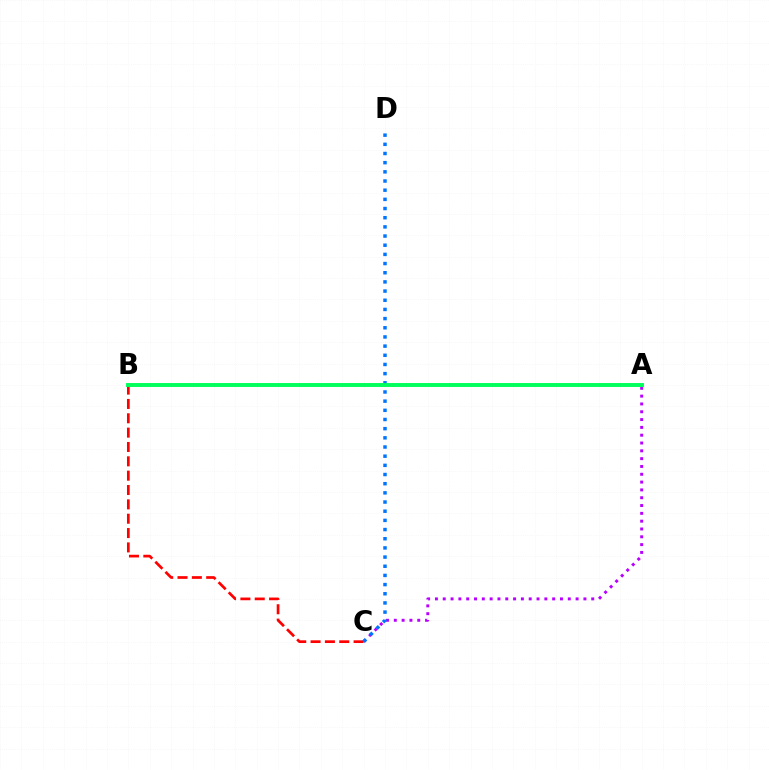{('A', 'C'): [{'color': '#b900ff', 'line_style': 'dotted', 'thickness': 2.12}], ('B', 'C'): [{'color': '#ff0000', 'line_style': 'dashed', 'thickness': 1.95}], ('A', 'B'): [{'color': '#d1ff00', 'line_style': 'dotted', 'thickness': 2.56}, {'color': '#00ff5c', 'line_style': 'solid', 'thickness': 2.82}], ('C', 'D'): [{'color': '#0074ff', 'line_style': 'dotted', 'thickness': 2.49}]}